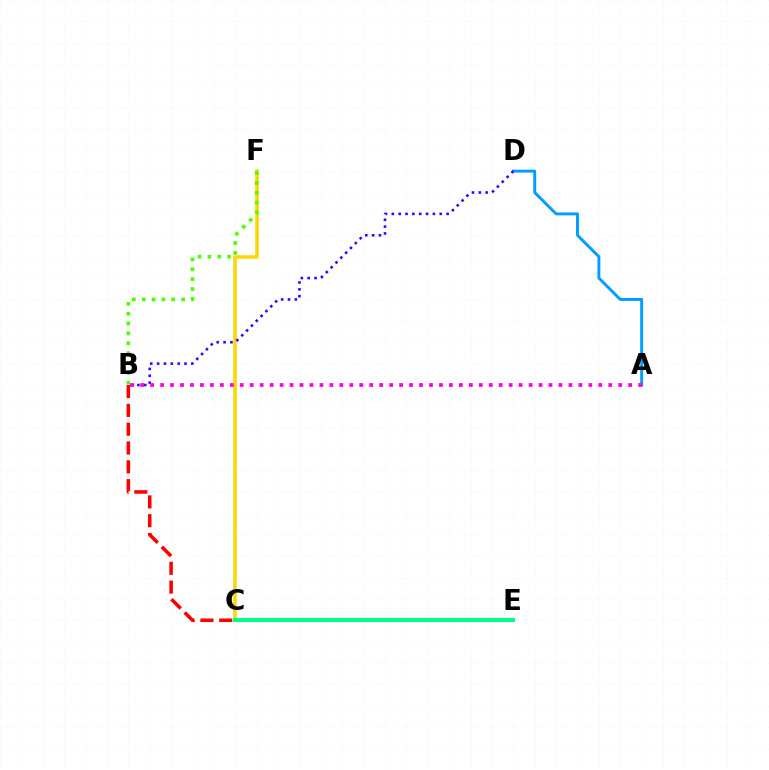{('A', 'D'): [{'color': '#009eff', 'line_style': 'solid', 'thickness': 2.11}], ('C', 'F'): [{'color': '#ffd500', 'line_style': 'solid', 'thickness': 2.53}], ('B', 'C'): [{'color': '#ff0000', 'line_style': 'dashed', 'thickness': 2.56}], ('C', 'E'): [{'color': '#00ff86', 'line_style': 'solid', 'thickness': 2.9}], ('B', 'D'): [{'color': '#3700ff', 'line_style': 'dotted', 'thickness': 1.86}], ('B', 'F'): [{'color': '#4fff00', 'line_style': 'dotted', 'thickness': 2.68}], ('A', 'B'): [{'color': '#ff00ed', 'line_style': 'dotted', 'thickness': 2.71}]}